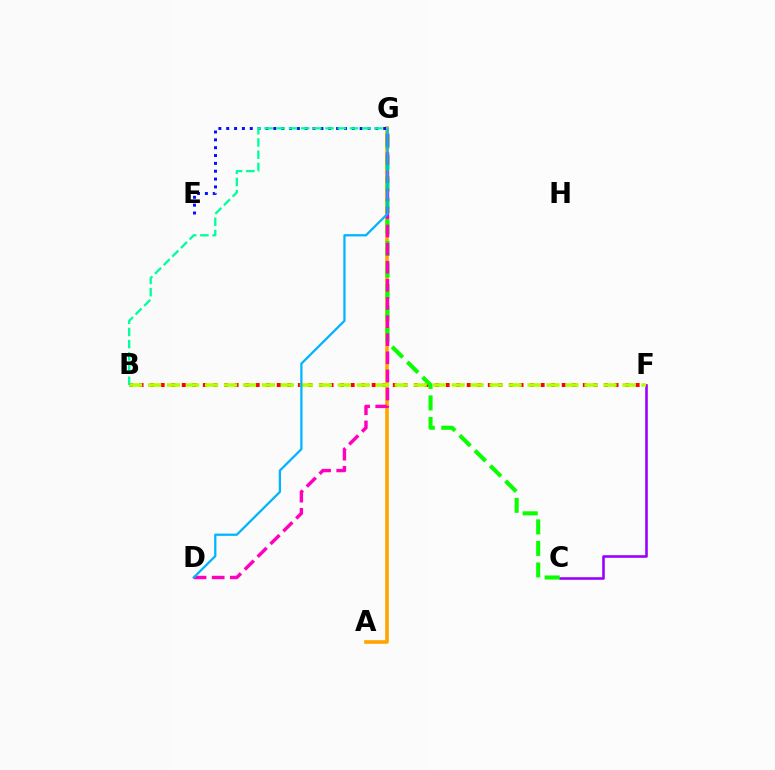{('B', 'F'): [{'color': '#ff0000', 'line_style': 'dotted', 'thickness': 2.87}, {'color': '#b3ff00', 'line_style': 'dashed', 'thickness': 2.58}], ('A', 'G'): [{'color': '#ffa500', 'line_style': 'solid', 'thickness': 2.6}], ('C', 'F'): [{'color': '#9b00ff', 'line_style': 'solid', 'thickness': 1.87}], ('E', 'G'): [{'color': '#0010ff', 'line_style': 'dotted', 'thickness': 2.13}], ('C', 'G'): [{'color': '#08ff00', 'line_style': 'dashed', 'thickness': 2.93}], ('D', 'G'): [{'color': '#ff00bd', 'line_style': 'dashed', 'thickness': 2.46}, {'color': '#00b5ff', 'line_style': 'solid', 'thickness': 1.63}], ('B', 'G'): [{'color': '#00ff9d', 'line_style': 'dashed', 'thickness': 1.66}]}